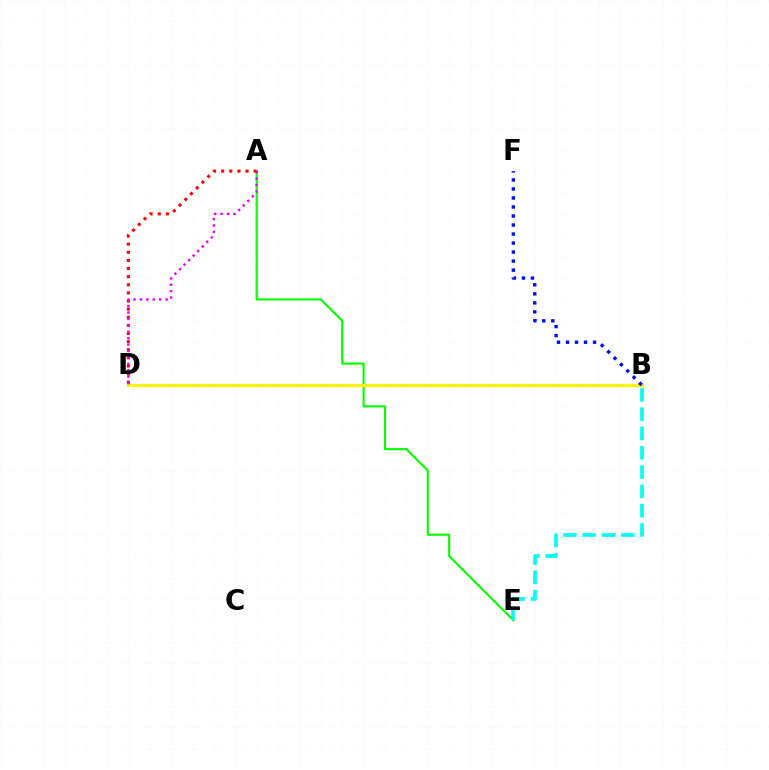{('A', 'E'): [{'color': '#08ff00', 'line_style': 'solid', 'thickness': 1.52}], ('A', 'D'): [{'color': '#ff0000', 'line_style': 'dotted', 'thickness': 2.2}, {'color': '#ee00ff', 'line_style': 'dotted', 'thickness': 1.74}], ('B', 'D'): [{'color': '#fcf500', 'line_style': 'solid', 'thickness': 2.26}], ('B', 'E'): [{'color': '#00fff6', 'line_style': 'dashed', 'thickness': 2.62}], ('B', 'F'): [{'color': '#0010ff', 'line_style': 'dotted', 'thickness': 2.45}]}